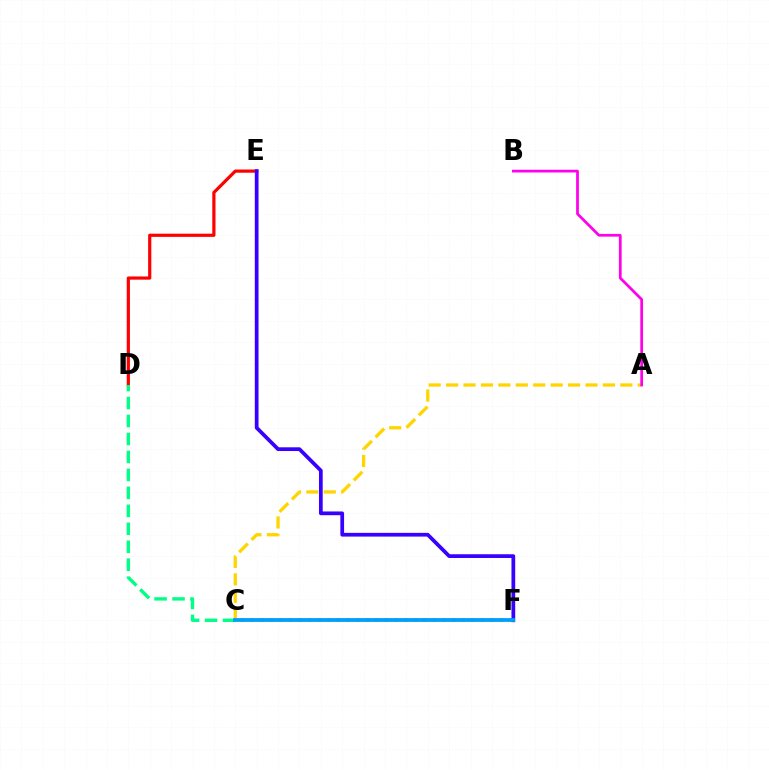{('A', 'C'): [{'color': '#ffd500', 'line_style': 'dashed', 'thickness': 2.37}], ('C', 'F'): [{'color': '#4fff00', 'line_style': 'dotted', 'thickness': 2.61}, {'color': '#009eff', 'line_style': 'solid', 'thickness': 2.73}], ('A', 'B'): [{'color': '#ff00ed', 'line_style': 'solid', 'thickness': 1.96}], ('D', 'E'): [{'color': '#ff0000', 'line_style': 'solid', 'thickness': 2.3}], ('C', 'D'): [{'color': '#00ff86', 'line_style': 'dashed', 'thickness': 2.44}], ('E', 'F'): [{'color': '#3700ff', 'line_style': 'solid', 'thickness': 2.68}]}